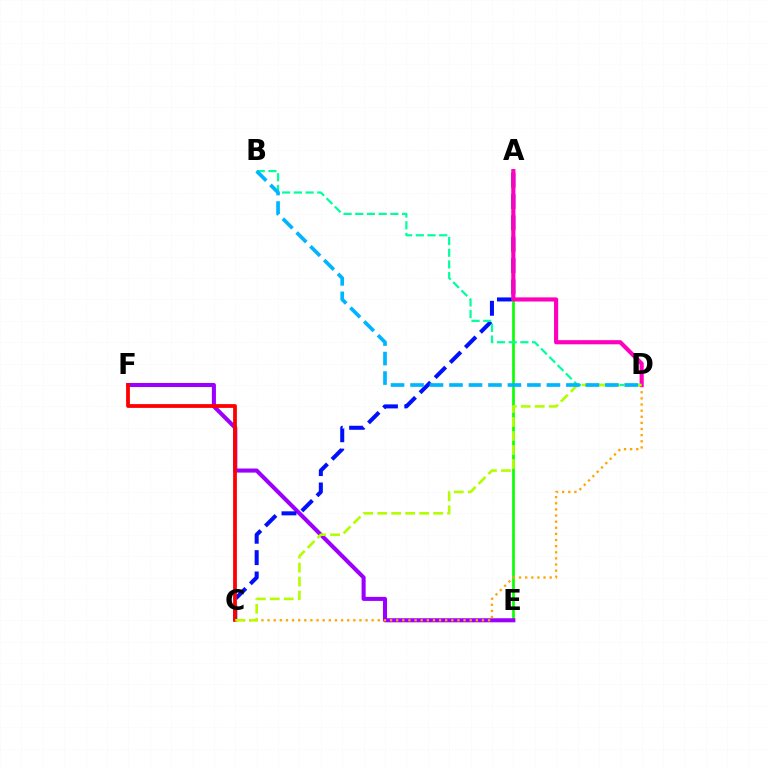{('A', 'E'): [{'color': '#08ff00', 'line_style': 'solid', 'thickness': 1.92}], ('E', 'F'): [{'color': '#9b00ff', 'line_style': 'solid', 'thickness': 2.93}], ('A', 'C'): [{'color': '#0010ff', 'line_style': 'dashed', 'thickness': 2.9}], ('C', 'D'): [{'color': '#ffa500', 'line_style': 'dotted', 'thickness': 1.66}, {'color': '#b3ff00', 'line_style': 'dashed', 'thickness': 1.9}], ('A', 'D'): [{'color': '#ff00bd', 'line_style': 'solid', 'thickness': 2.98}], ('B', 'D'): [{'color': '#00ff9d', 'line_style': 'dashed', 'thickness': 1.59}, {'color': '#00b5ff', 'line_style': 'dashed', 'thickness': 2.65}], ('C', 'F'): [{'color': '#ff0000', 'line_style': 'solid', 'thickness': 2.72}]}